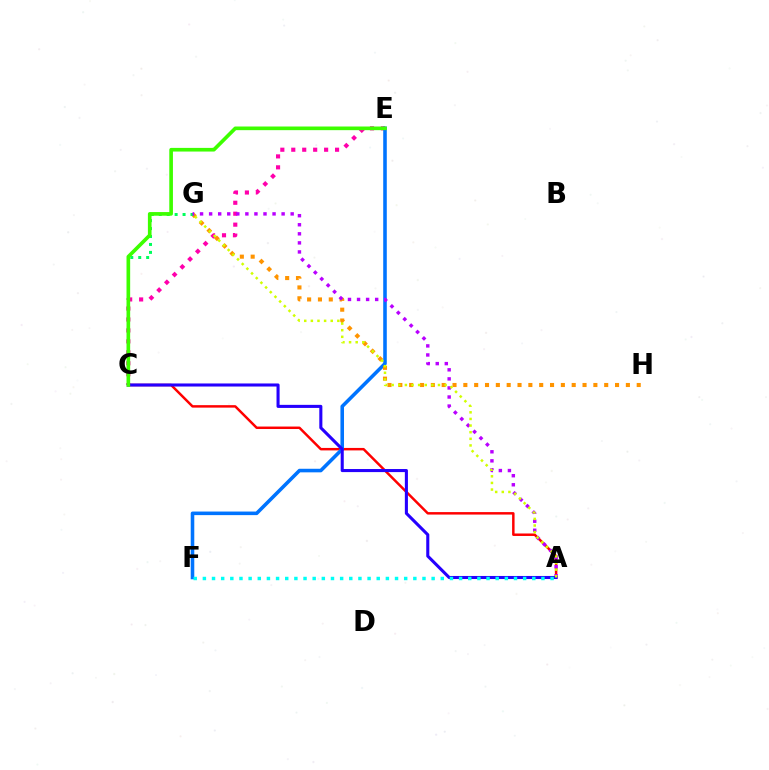{('A', 'C'): [{'color': '#ff0000', 'line_style': 'solid', 'thickness': 1.78}, {'color': '#2500ff', 'line_style': 'solid', 'thickness': 2.21}], ('C', 'E'): [{'color': '#ff00ac', 'line_style': 'dotted', 'thickness': 2.97}, {'color': '#3dff00', 'line_style': 'solid', 'thickness': 2.63}], ('E', 'F'): [{'color': '#0074ff', 'line_style': 'solid', 'thickness': 2.57}], ('G', 'H'): [{'color': '#ff9400', 'line_style': 'dotted', 'thickness': 2.94}], ('C', 'G'): [{'color': '#00ff5c', 'line_style': 'dotted', 'thickness': 2.16}], ('A', 'G'): [{'color': '#b900ff', 'line_style': 'dotted', 'thickness': 2.46}, {'color': '#d1ff00', 'line_style': 'dotted', 'thickness': 1.8}], ('A', 'F'): [{'color': '#00fff6', 'line_style': 'dotted', 'thickness': 2.49}]}